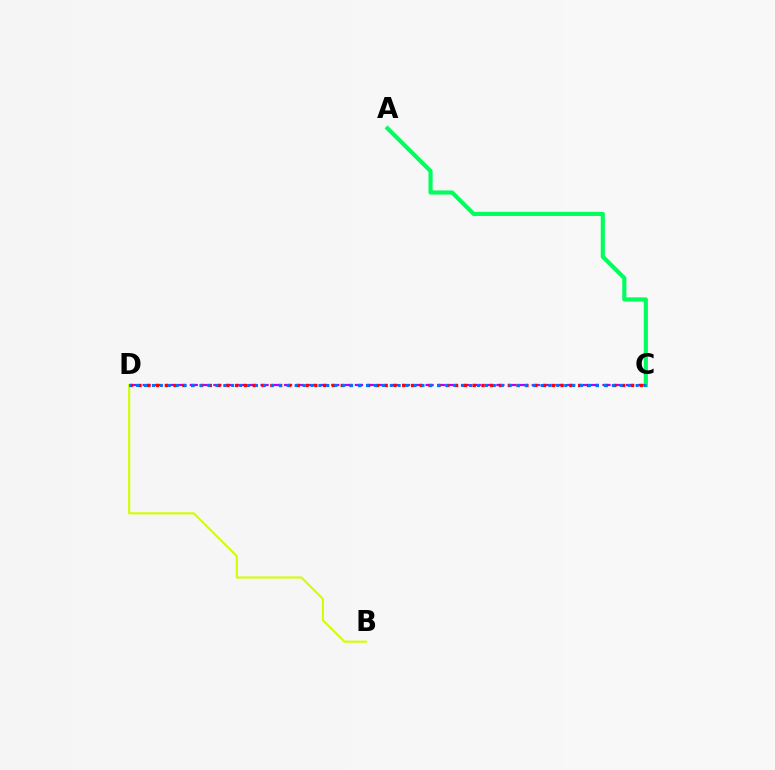{('B', 'D'): [{'color': '#d1ff00', 'line_style': 'solid', 'thickness': 1.53}], ('C', 'D'): [{'color': '#b900ff', 'line_style': 'dashed', 'thickness': 1.6}, {'color': '#ff0000', 'line_style': 'dotted', 'thickness': 2.39}, {'color': '#0074ff', 'line_style': 'dotted', 'thickness': 2.15}], ('A', 'C'): [{'color': '#00ff5c', 'line_style': 'solid', 'thickness': 2.98}]}